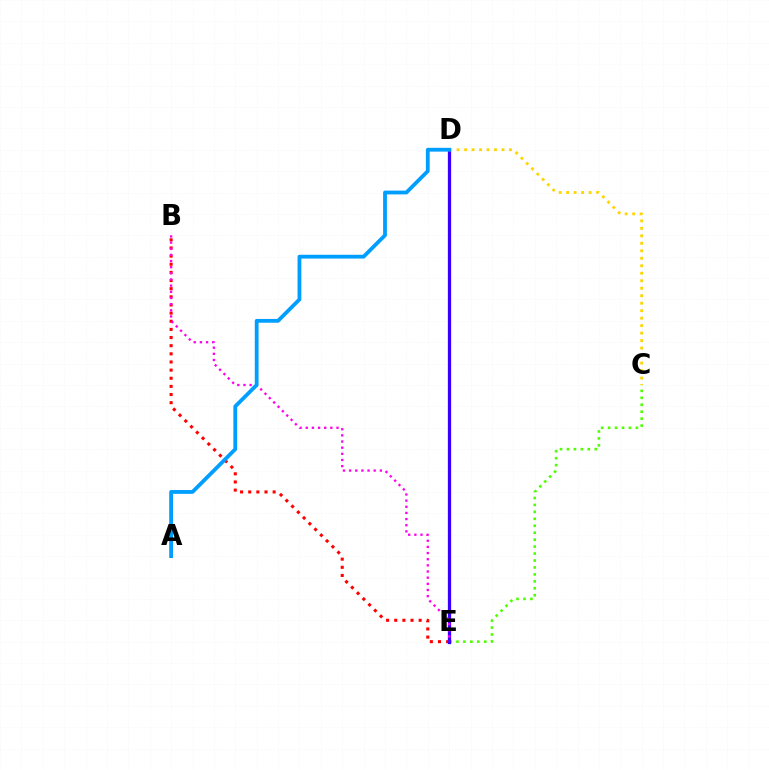{('C', 'E'): [{'color': '#4fff00', 'line_style': 'dotted', 'thickness': 1.89}], ('B', 'E'): [{'color': '#ff0000', 'line_style': 'dotted', 'thickness': 2.21}, {'color': '#ff00ed', 'line_style': 'dotted', 'thickness': 1.67}], ('D', 'E'): [{'color': '#00ff86', 'line_style': 'solid', 'thickness': 2.13}, {'color': '#3700ff', 'line_style': 'solid', 'thickness': 2.35}], ('C', 'D'): [{'color': '#ffd500', 'line_style': 'dotted', 'thickness': 2.03}], ('A', 'D'): [{'color': '#009eff', 'line_style': 'solid', 'thickness': 2.74}]}